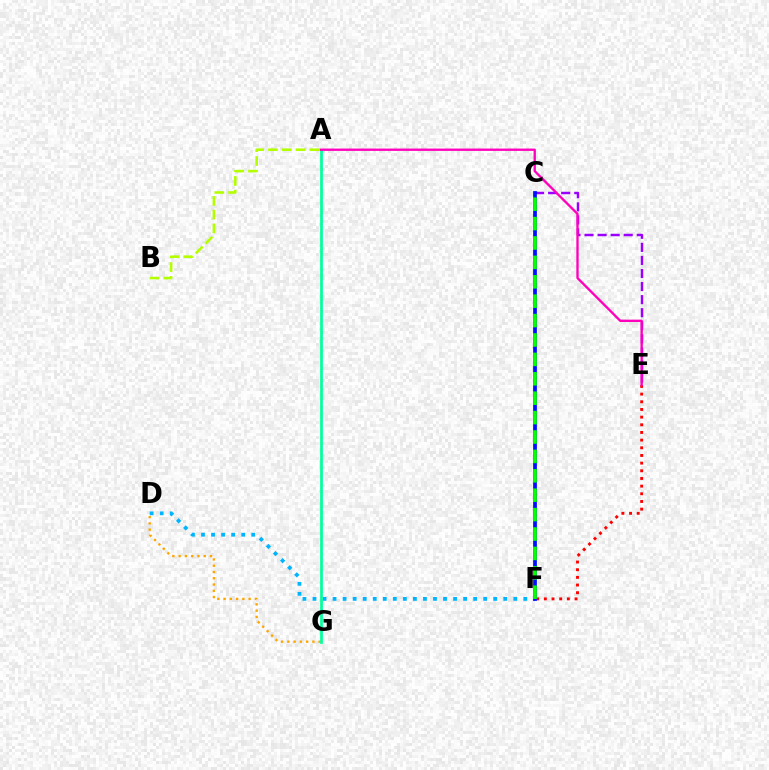{('C', 'E'): [{'color': '#9b00ff', 'line_style': 'dashed', 'thickness': 1.78}], ('A', 'B'): [{'color': '#b3ff00', 'line_style': 'dashed', 'thickness': 1.87}], ('D', 'G'): [{'color': '#ffa500', 'line_style': 'dotted', 'thickness': 1.7}], ('D', 'F'): [{'color': '#00b5ff', 'line_style': 'dotted', 'thickness': 2.73}], ('E', 'F'): [{'color': '#ff0000', 'line_style': 'dotted', 'thickness': 2.08}], ('C', 'F'): [{'color': '#0010ff', 'line_style': 'solid', 'thickness': 2.7}, {'color': '#08ff00', 'line_style': 'dashed', 'thickness': 2.64}], ('A', 'G'): [{'color': '#00ff9d', 'line_style': 'solid', 'thickness': 1.96}], ('A', 'E'): [{'color': '#ff00bd', 'line_style': 'solid', 'thickness': 1.69}]}